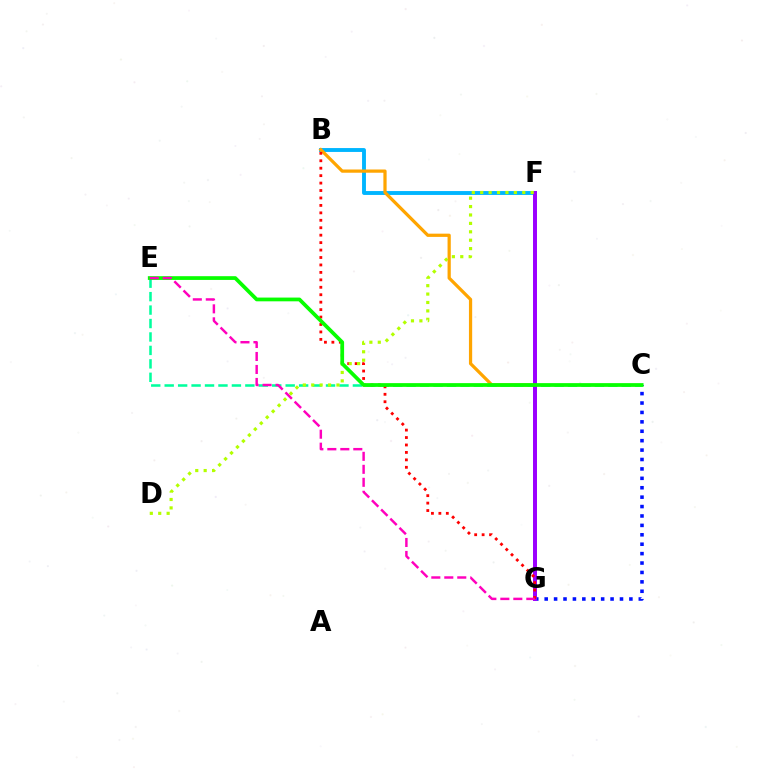{('B', 'F'): [{'color': '#00b5ff', 'line_style': 'solid', 'thickness': 2.79}], ('C', 'G'): [{'color': '#0010ff', 'line_style': 'dotted', 'thickness': 2.56}], ('B', 'G'): [{'color': '#ffa500', 'line_style': 'solid', 'thickness': 2.33}, {'color': '#ff0000', 'line_style': 'dotted', 'thickness': 2.02}], ('C', 'E'): [{'color': '#00ff9d', 'line_style': 'dashed', 'thickness': 1.83}, {'color': '#08ff00', 'line_style': 'solid', 'thickness': 2.69}], ('F', 'G'): [{'color': '#9b00ff', 'line_style': 'solid', 'thickness': 2.87}], ('D', 'F'): [{'color': '#b3ff00', 'line_style': 'dotted', 'thickness': 2.29}], ('E', 'G'): [{'color': '#ff00bd', 'line_style': 'dashed', 'thickness': 1.76}]}